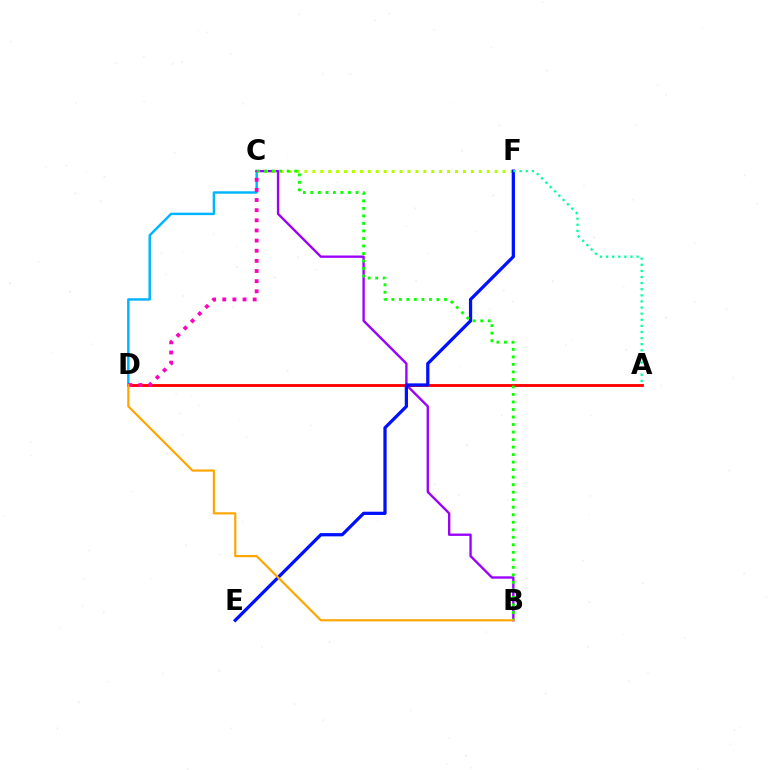{('C', 'D'): [{'color': '#00b5ff', 'line_style': 'solid', 'thickness': 1.77}, {'color': '#ff00bd', 'line_style': 'dotted', 'thickness': 2.76}], ('A', 'D'): [{'color': '#ff0000', 'line_style': 'solid', 'thickness': 2.05}], ('B', 'C'): [{'color': '#9b00ff', 'line_style': 'solid', 'thickness': 1.7}, {'color': '#08ff00', 'line_style': 'dotted', 'thickness': 2.04}], ('C', 'F'): [{'color': '#b3ff00', 'line_style': 'dotted', 'thickness': 2.15}], ('E', 'F'): [{'color': '#0010ff', 'line_style': 'solid', 'thickness': 2.34}], ('B', 'D'): [{'color': '#ffa500', 'line_style': 'solid', 'thickness': 1.57}], ('A', 'F'): [{'color': '#00ff9d', 'line_style': 'dotted', 'thickness': 1.66}]}